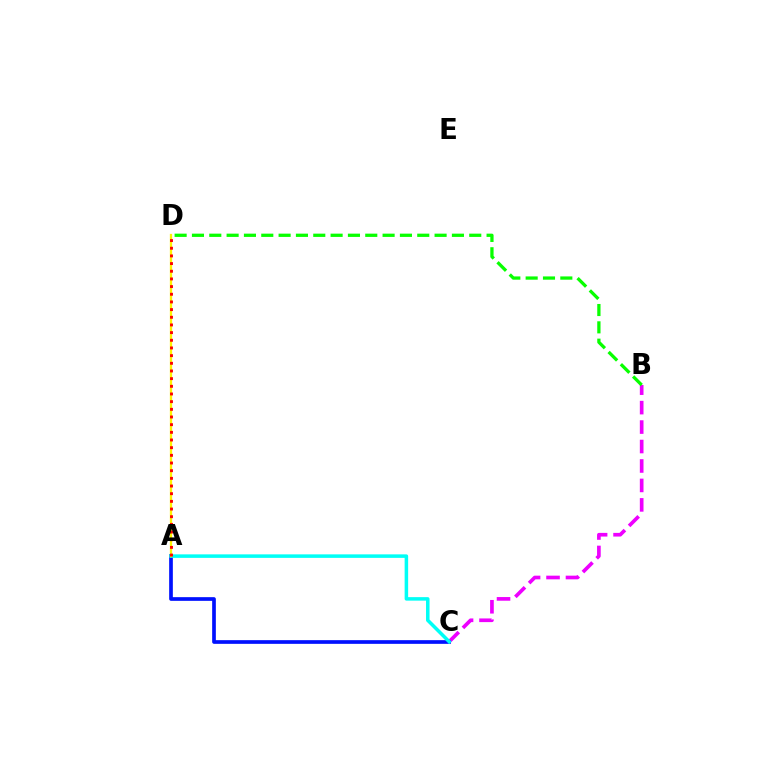{('B', 'C'): [{'color': '#ee00ff', 'line_style': 'dashed', 'thickness': 2.64}], ('A', 'C'): [{'color': '#0010ff', 'line_style': 'solid', 'thickness': 2.65}, {'color': '#00fff6', 'line_style': 'solid', 'thickness': 2.53}], ('B', 'D'): [{'color': '#08ff00', 'line_style': 'dashed', 'thickness': 2.35}], ('A', 'D'): [{'color': '#fcf500', 'line_style': 'solid', 'thickness': 1.64}, {'color': '#ff0000', 'line_style': 'dotted', 'thickness': 2.08}]}